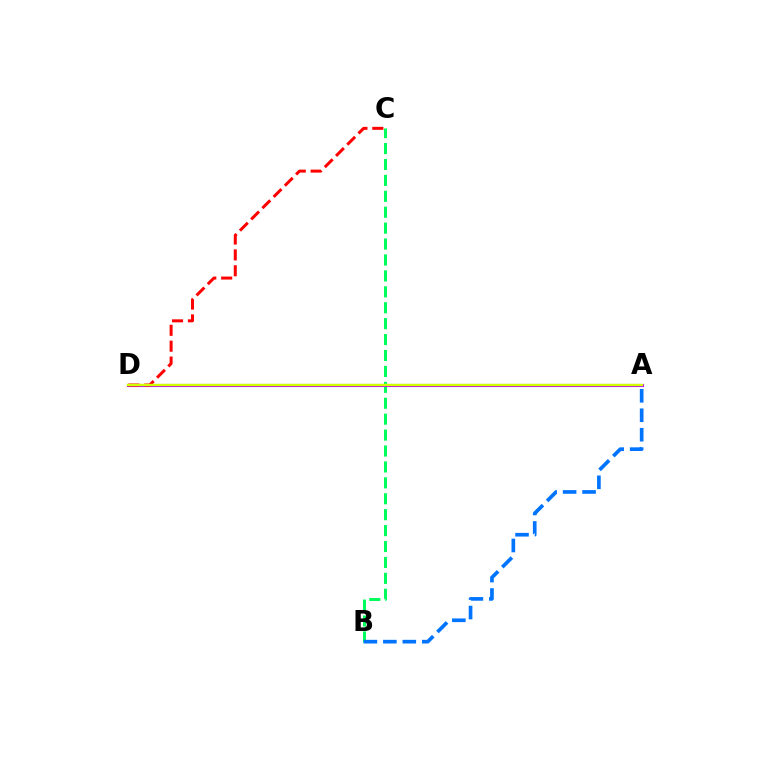{('B', 'C'): [{'color': '#00ff5c', 'line_style': 'dashed', 'thickness': 2.16}], ('A', 'B'): [{'color': '#0074ff', 'line_style': 'dashed', 'thickness': 2.64}], ('A', 'D'): [{'color': '#b900ff', 'line_style': 'solid', 'thickness': 2.22}, {'color': '#d1ff00', 'line_style': 'solid', 'thickness': 1.73}], ('C', 'D'): [{'color': '#ff0000', 'line_style': 'dashed', 'thickness': 2.16}]}